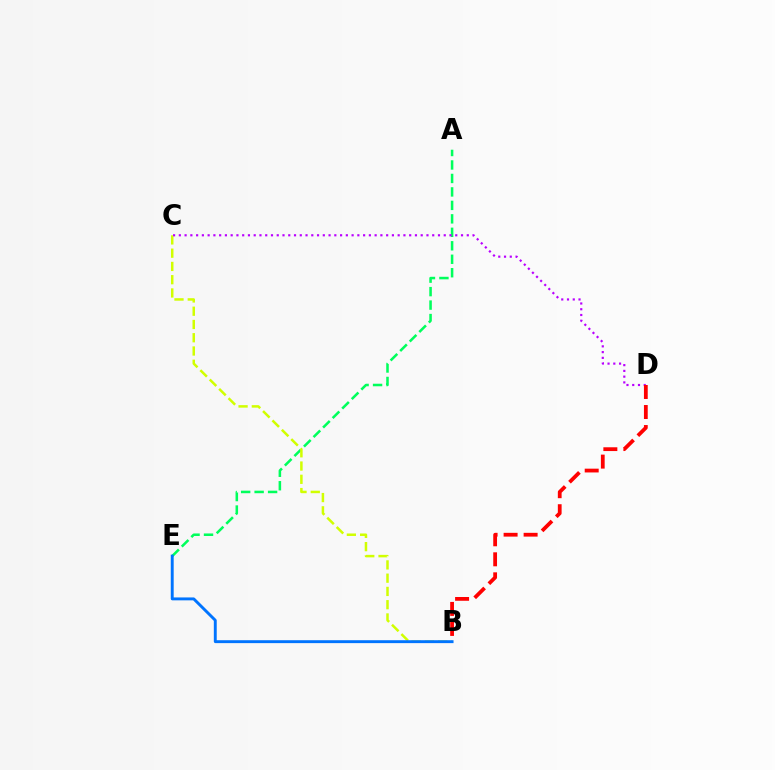{('A', 'E'): [{'color': '#00ff5c', 'line_style': 'dashed', 'thickness': 1.83}], ('B', 'C'): [{'color': '#d1ff00', 'line_style': 'dashed', 'thickness': 1.8}], ('C', 'D'): [{'color': '#b900ff', 'line_style': 'dotted', 'thickness': 1.56}], ('B', 'D'): [{'color': '#ff0000', 'line_style': 'dashed', 'thickness': 2.72}], ('B', 'E'): [{'color': '#0074ff', 'line_style': 'solid', 'thickness': 2.09}]}